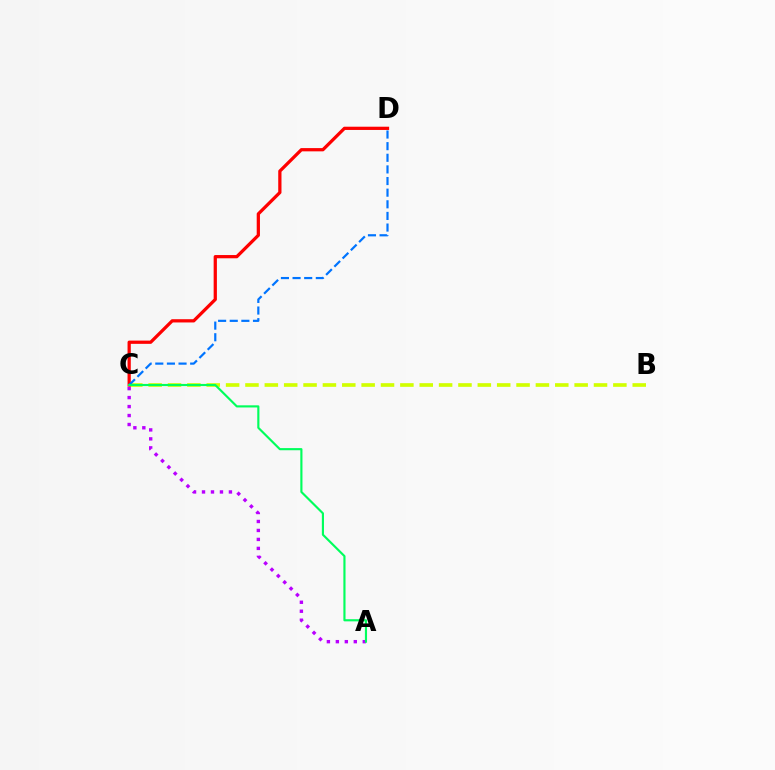{('B', 'C'): [{'color': '#d1ff00', 'line_style': 'dashed', 'thickness': 2.63}], ('C', 'D'): [{'color': '#ff0000', 'line_style': 'solid', 'thickness': 2.34}, {'color': '#0074ff', 'line_style': 'dashed', 'thickness': 1.58}], ('A', 'C'): [{'color': '#b900ff', 'line_style': 'dotted', 'thickness': 2.44}, {'color': '#00ff5c', 'line_style': 'solid', 'thickness': 1.55}]}